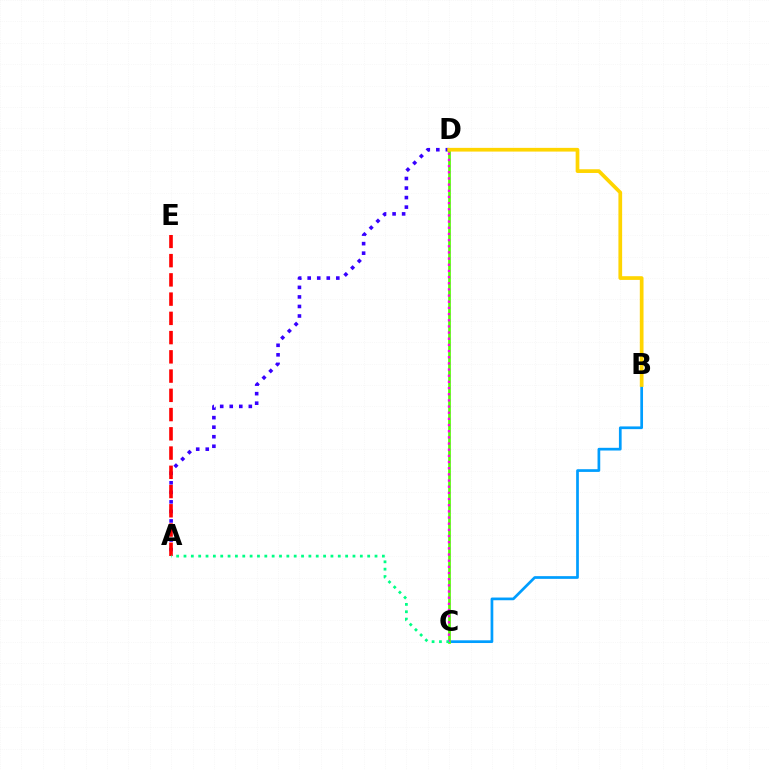{('B', 'C'): [{'color': '#009eff', 'line_style': 'solid', 'thickness': 1.95}], ('A', 'D'): [{'color': '#3700ff', 'line_style': 'dotted', 'thickness': 2.59}], ('C', 'D'): [{'color': '#4fff00', 'line_style': 'solid', 'thickness': 1.94}, {'color': '#ff00ed', 'line_style': 'dotted', 'thickness': 1.68}], ('A', 'E'): [{'color': '#ff0000', 'line_style': 'dashed', 'thickness': 2.61}], ('A', 'C'): [{'color': '#00ff86', 'line_style': 'dotted', 'thickness': 2.0}], ('B', 'D'): [{'color': '#ffd500', 'line_style': 'solid', 'thickness': 2.67}]}